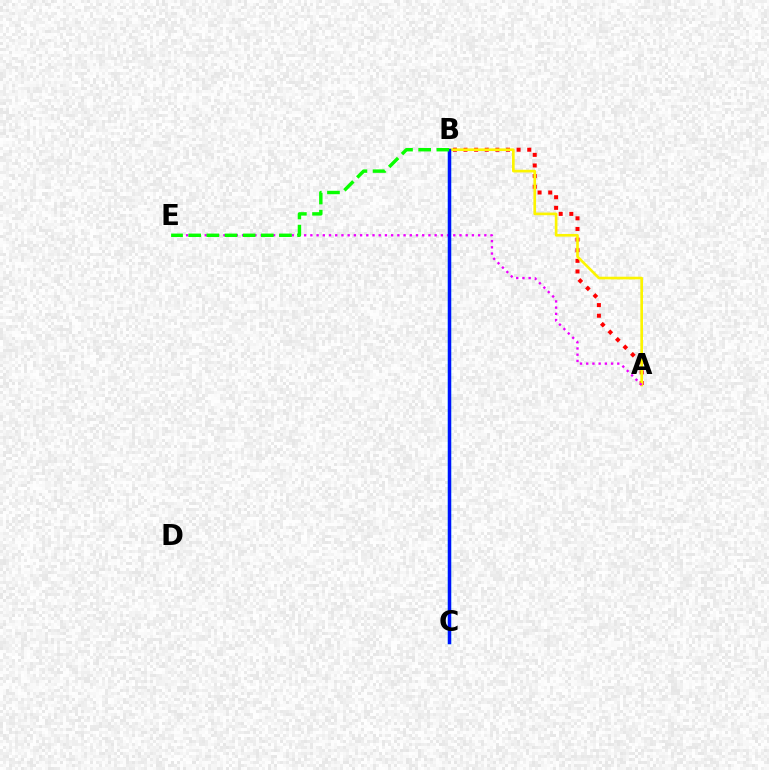{('B', 'C'): [{'color': '#00fff6', 'line_style': 'solid', 'thickness': 2.42}, {'color': '#0010ff', 'line_style': 'solid', 'thickness': 2.45}], ('A', 'B'): [{'color': '#ff0000', 'line_style': 'dotted', 'thickness': 2.89}, {'color': '#fcf500', 'line_style': 'solid', 'thickness': 1.91}], ('A', 'E'): [{'color': '#ee00ff', 'line_style': 'dotted', 'thickness': 1.69}], ('B', 'E'): [{'color': '#08ff00', 'line_style': 'dashed', 'thickness': 2.47}]}